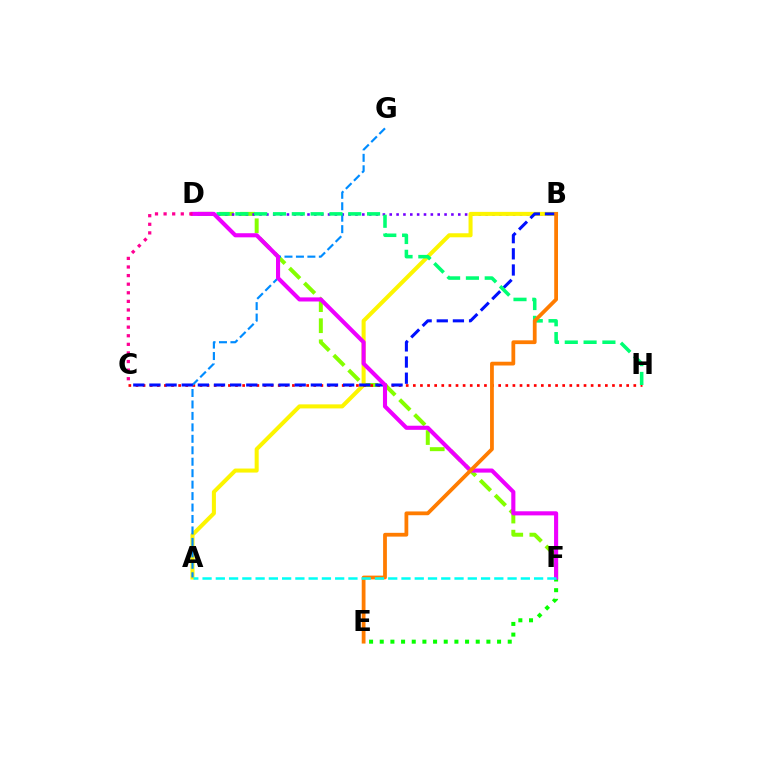{('D', 'F'): [{'color': '#84ff00', 'line_style': 'dashed', 'thickness': 2.86}, {'color': '#ee00ff', 'line_style': 'solid', 'thickness': 2.95}], ('B', 'D'): [{'color': '#7200ff', 'line_style': 'dotted', 'thickness': 1.86}], ('A', 'B'): [{'color': '#fcf500', 'line_style': 'solid', 'thickness': 2.9}], ('C', 'H'): [{'color': '#ff0000', 'line_style': 'dotted', 'thickness': 1.93}], ('A', 'G'): [{'color': '#008cff', 'line_style': 'dashed', 'thickness': 1.56}], ('B', 'C'): [{'color': '#0010ff', 'line_style': 'dashed', 'thickness': 2.19}], ('E', 'F'): [{'color': '#08ff00', 'line_style': 'dotted', 'thickness': 2.9}], ('D', 'H'): [{'color': '#00ff74', 'line_style': 'dashed', 'thickness': 2.56}], ('B', 'E'): [{'color': '#ff7c00', 'line_style': 'solid', 'thickness': 2.72}], ('A', 'F'): [{'color': '#00fff6', 'line_style': 'dashed', 'thickness': 1.8}], ('C', 'D'): [{'color': '#ff0094', 'line_style': 'dotted', 'thickness': 2.33}]}